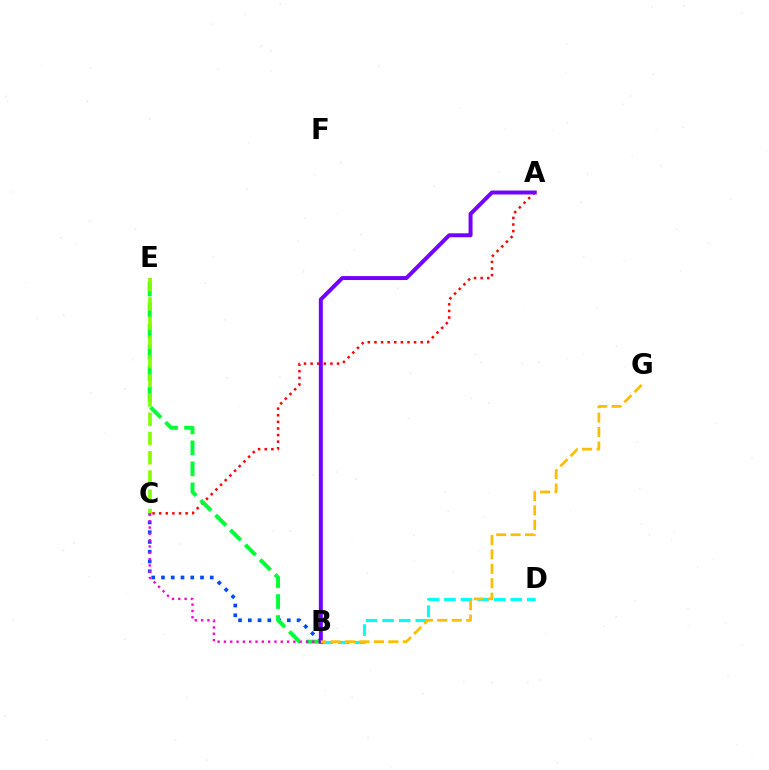{('A', 'C'): [{'color': '#ff0000', 'line_style': 'dotted', 'thickness': 1.79}], ('B', 'C'): [{'color': '#004bff', 'line_style': 'dotted', 'thickness': 2.65}, {'color': '#ff00cf', 'line_style': 'dotted', 'thickness': 1.72}], ('B', 'E'): [{'color': '#00ff39', 'line_style': 'dashed', 'thickness': 2.85}], ('C', 'E'): [{'color': '#84ff00', 'line_style': 'dashed', 'thickness': 2.61}], ('B', 'D'): [{'color': '#00fff6', 'line_style': 'dashed', 'thickness': 2.25}], ('A', 'B'): [{'color': '#7200ff', 'line_style': 'solid', 'thickness': 2.85}], ('B', 'G'): [{'color': '#ffbd00', 'line_style': 'dashed', 'thickness': 1.96}]}